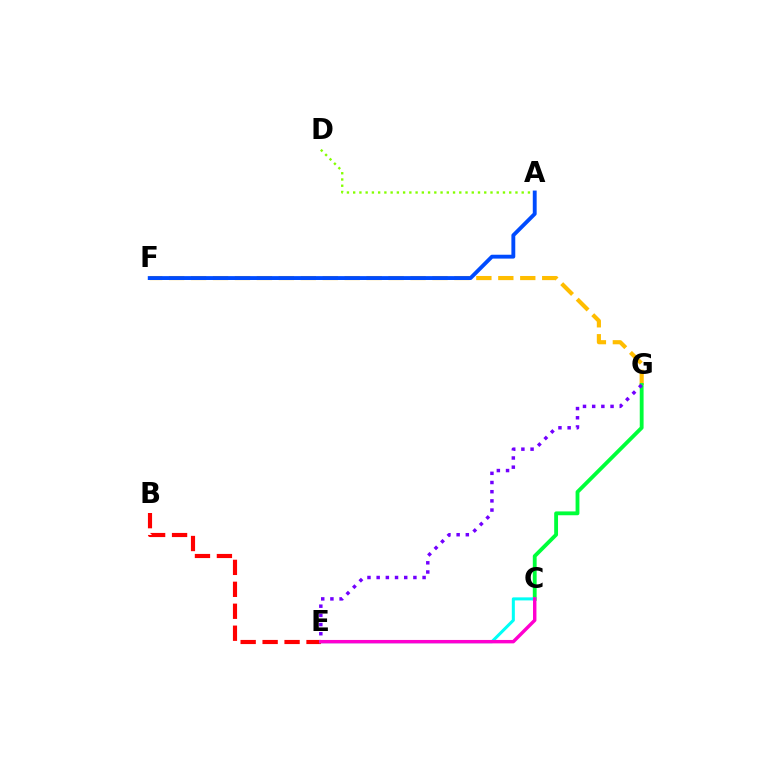{('F', 'G'): [{'color': '#ffbd00', 'line_style': 'dashed', 'thickness': 2.98}], ('B', 'E'): [{'color': '#ff0000', 'line_style': 'dashed', 'thickness': 2.98}], ('C', 'G'): [{'color': '#00ff39', 'line_style': 'solid', 'thickness': 2.76}], ('A', 'D'): [{'color': '#84ff00', 'line_style': 'dotted', 'thickness': 1.7}], ('A', 'F'): [{'color': '#004bff', 'line_style': 'solid', 'thickness': 2.79}], ('E', 'G'): [{'color': '#7200ff', 'line_style': 'dotted', 'thickness': 2.5}], ('C', 'E'): [{'color': '#00fff6', 'line_style': 'solid', 'thickness': 2.19}, {'color': '#ff00cf', 'line_style': 'solid', 'thickness': 2.46}]}